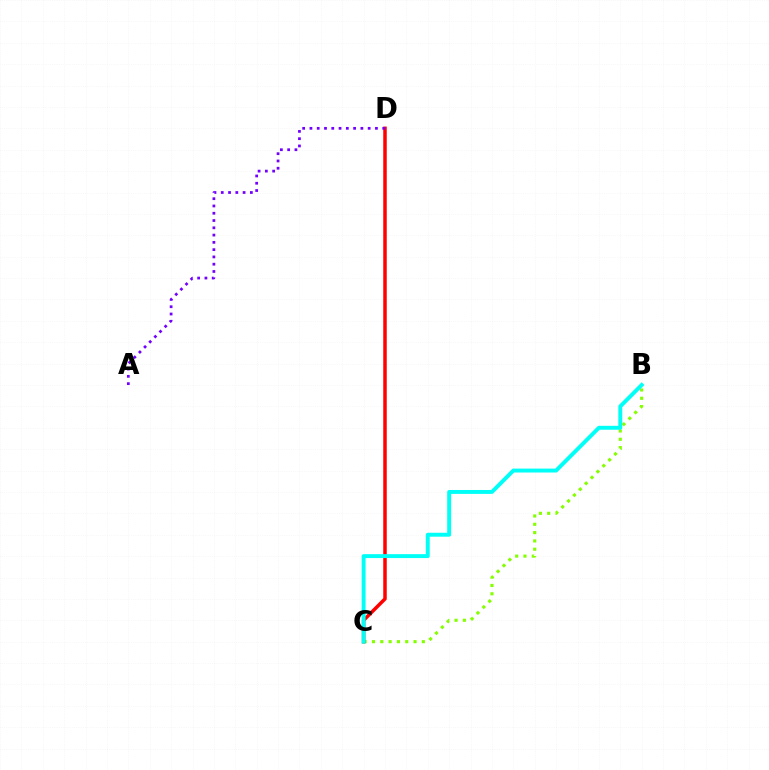{('B', 'C'): [{'color': '#84ff00', 'line_style': 'dotted', 'thickness': 2.26}, {'color': '#00fff6', 'line_style': 'solid', 'thickness': 2.82}], ('C', 'D'): [{'color': '#ff0000', 'line_style': 'solid', 'thickness': 2.51}], ('A', 'D'): [{'color': '#7200ff', 'line_style': 'dotted', 'thickness': 1.98}]}